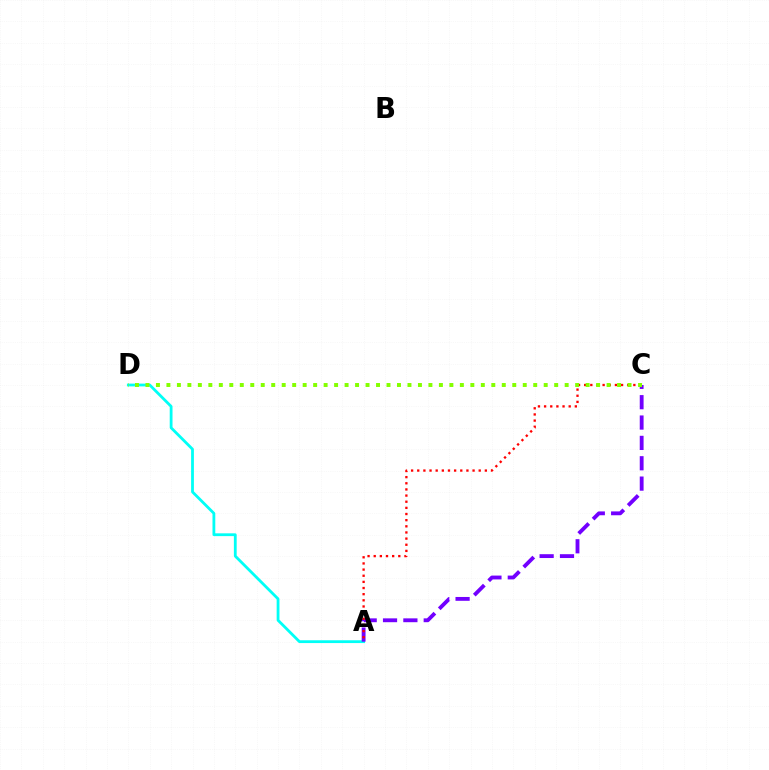{('A', 'D'): [{'color': '#00fff6', 'line_style': 'solid', 'thickness': 2.01}], ('A', 'C'): [{'color': '#7200ff', 'line_style': 'dashed', 'thickness': 2.76}, {'color': '#ff0000', 'line_style': 'dotted', 'thickness': 1.67}], ('C', 'D'): [{'color': '#84ff00', 'line_style': 'dotted', 'thickness': 2.85}]}